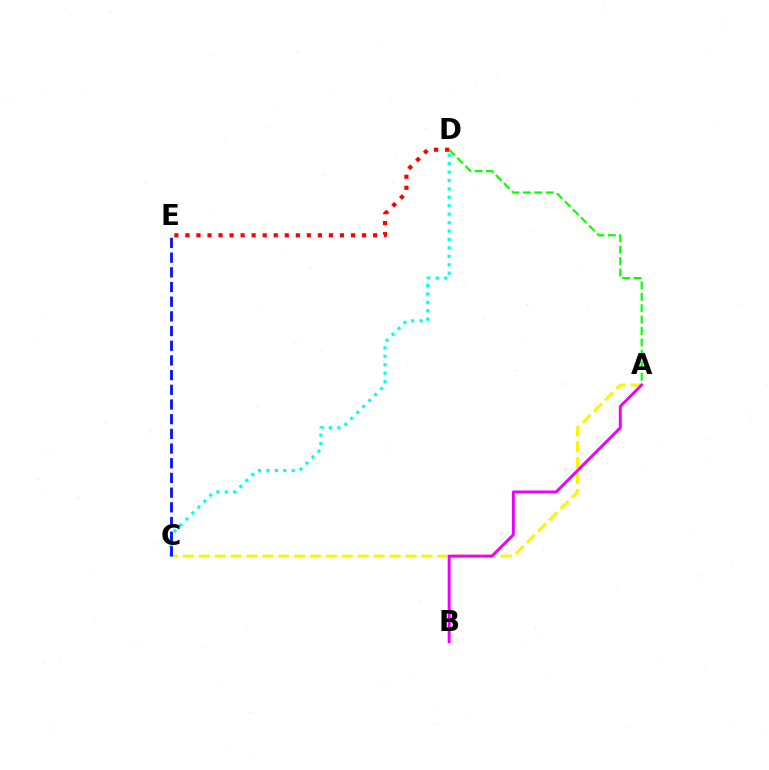{('A', 'C'): [{'color': '#fcf500', 'line_style': 'dashed', 'thickness': 2.16}], ('C', 'D'): [{'color': '#00fff6', 'line_style': 'dotted', 'thickness': 2.29}], ('A', 'D'): [{'color': '#08ff00', 'line_style': 'dashed', 'thickness': 1.55}], ('A', 'B'): [{'color': '#ee00ff', 'line_style': 'solid', 'thickness': 2.12}], ('D', 'E'): [{'color': '#ff0000', 'line_style': 'dotted', 'thickness': 3.0}], ('C', 'E'): [{'color': '#0010ff', 'line_style': 'dashed', 'thickness': 2.0}]}